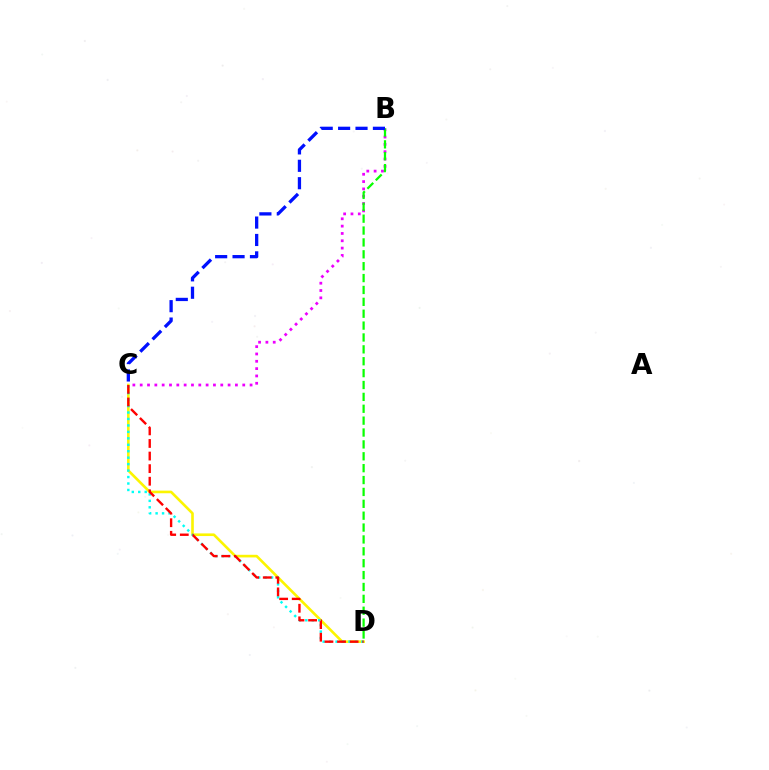{('C', 'D'): [{'color': '#fcf500', 'line_style': 'solid', 'thickness': 1.89}, {'color': '#00fff6', 'line_style': 'dotted', 'thickness': 1.75}, {'color': '#ff0000', 'line_style': 'dashed', 'thickness': 1.71}], ('B', 'C'): [{'color': '#ee00ff', 'line_style': 'dotted', 'thickness': 1.99}, {'color': '#0010ff', 'line_style': 'dashed', 'thickness': 2.36}], ('B', 'D'): [{'color': '#08ff00', 'line_style': 'dashed', 'thickness': 1.61}]}